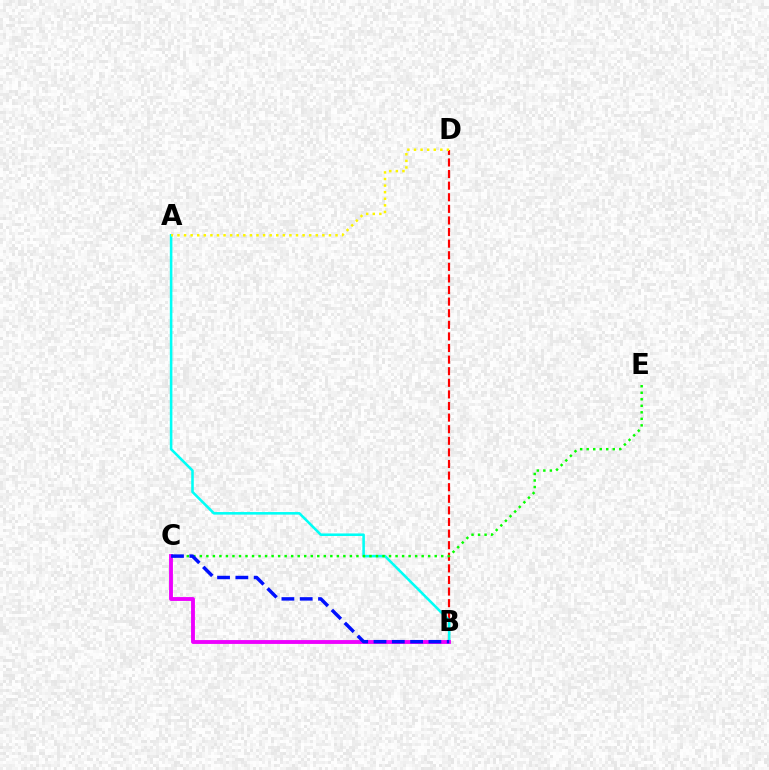{('B', 'D'): [{'color': '#ff0000', 'line_style': 'dashed', 'thickness': 1.58}], ('A', 'B'): [{'color': '#00fff6', 'line_style': 'solid', 'thickness': 1.85}], ('A', 'D'): [{'color': '#fcf500', 'line_style': 'dotted', 'thickness': 1.79}], ('C', 'E'): [{'color': '#08ff00', 'line_style': 'dotted', 'thickness': 1.77}], ('B', 'C'): [{'color': '#ee00ff', 'line_style': 'solid', 'thickness': 2.78}, {'color': '#0010ff', 'line_style': 'dashed', 'thickness': 2.49}]}